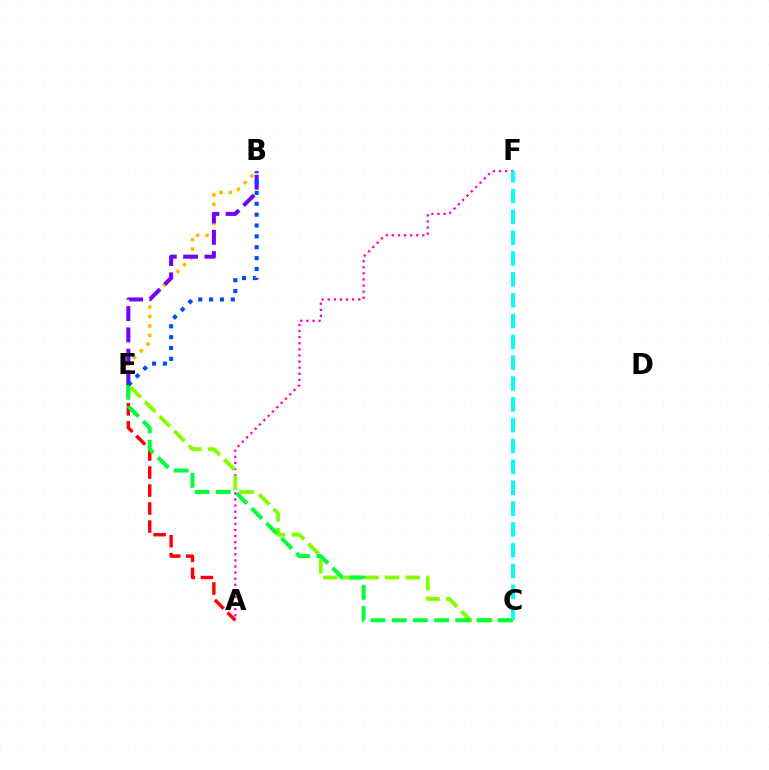{('B', 'E'): [{'color': '#ffbd00', 'line_style': 'dotted', 'thickness': 2.57}, {'color': '#7200ff', 'line_style': 'dashed', 'thickness': 2.9}, {'color': '#004bff', 'line_style': 'dotted', 'thickness': 2.95}], ('A', 'E'): [{'color': '#ff0000', 'line_style': 'dashed', 'thickness': 2.45}], ('A', 'F'): [{'color': '#ff00cf', 'line_style': 'dotted', 'thickness': 1.66}], ('C', 'E'): [{'color': '#84ff00', 'line_style': 'dashed', 'thickness': 2.8}, {'color': '#00ff39', 'line_style': 'dashed', 'thickness': 2.88}], ('C', 'F'): [{'color': '#00fff6', 'line_style': 'dashed', 'thickness': 2.83}]}